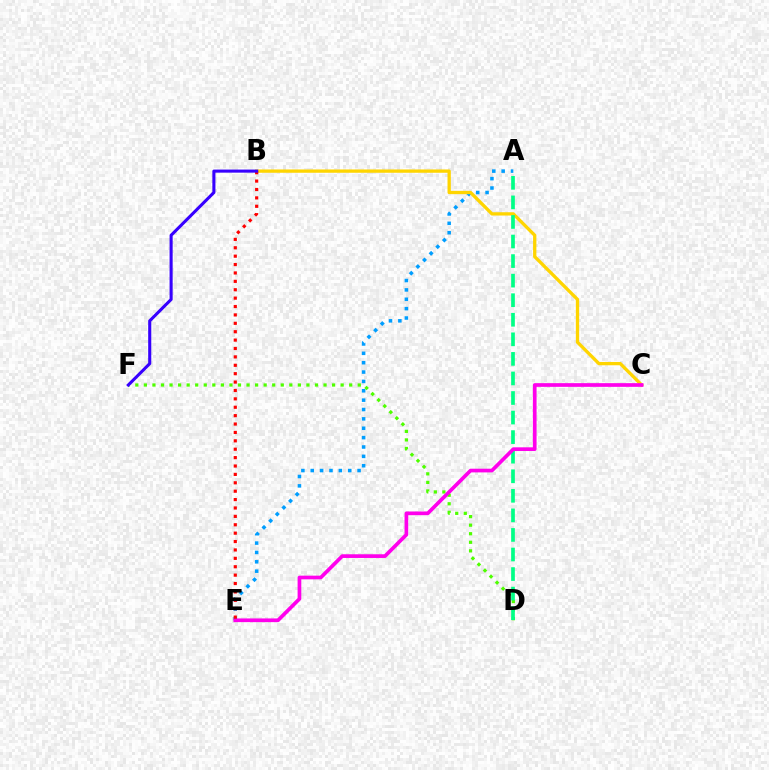{('A', 'E'): [{'color': '#009eff', 'line_style': 'dotted', 'thickness': 2.54}], ('D', 'F'): [{'color': '#4fff00', 'line_style': 'dotted', 'thickness': 2.32}], ('B', 'C'): [{'color': '#ffd500', 'line_style': 'solid', 'thickness': 2.38}], ('A', 'D'): [{'color': '#00ff86', 'line_style': 'dashed', 'thickness': 2.66}], ('C', 'E'): [{'color': '#ff00ed', 'line_style': 'solid', 'thickness': 2.66}], ('B', 'E'): [{'color': '#ff0000', 'line_style': 'dotted', 'thickness': 2.28}], ('B', 'F'): [{'color': '#3700ff', 'line_style': 'solid', 'thickness': 2.22}]}